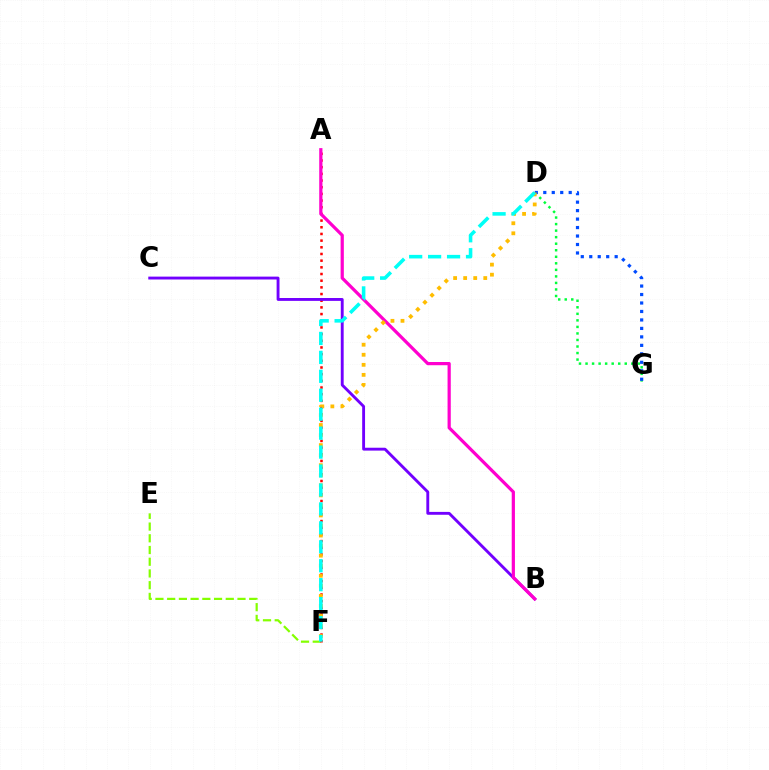{('E', 'F'): [{'color': '#84ff00', 'line_style': 'dashed', 'thickness': 1.59}], ('A', 'F'): [{'color': '#ff0000', 'line_style': 'dotted', 'thickness': 1.81}], ('D', 'G'): [{'color': '#00ff39', 'line_style': 'dotted', 'thickness': 1.78}, {'color': '#004bff', 'line_style': 'dotted', 'thickness': 2.3}], ('B', 'C'): [{'color': '#7200ff', 'line_style': 'solid', 'thickness': 2.07}], ('A', 'B'): [{'color': '#ff00cf', 'line_style': 'solid', 'thickness': 2.32}], ('D', 'F'): [{'color': '#ffbd00', 'line_style': 'dotted', 'thickness': 2.73}, {'color': '#00fff6', 'line_style': 'dashed', 'thickness': 2.57}]}